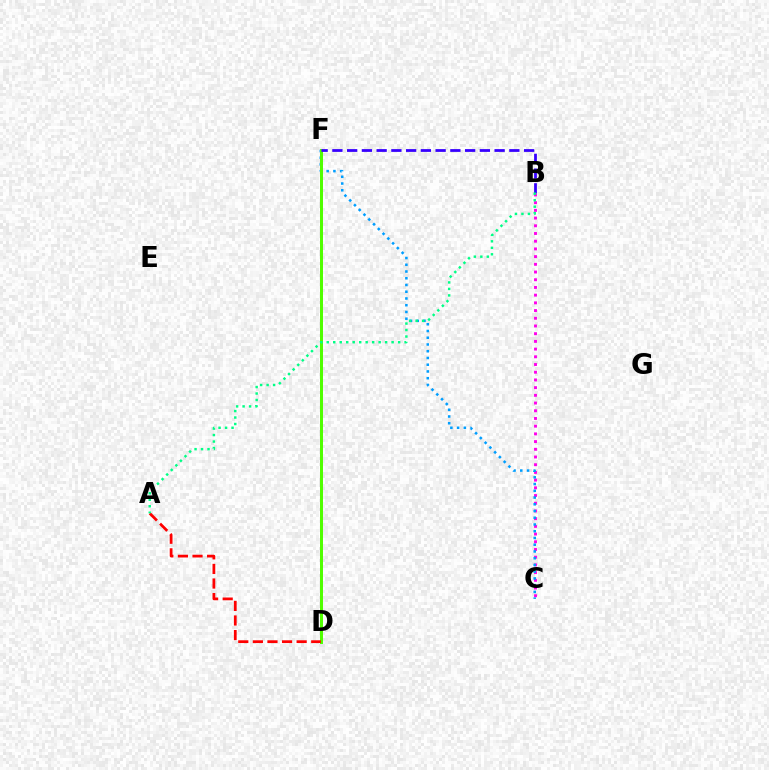{('D', 'F'): [{'color': '#ffd500', 'line_style': 'dotted', 'thickness': 1.86}, {'color': '#4fff00', 'line_style': 'solid', 'thickness': 2.15}], ('B', 'C'): [{'color': '#ff00ed', 'line_style': 'dotted', 'thickness': 2.09}], ('C', 'F'): [{'color': '#009eff', 'line_style': 'dotted', 'thickness': 1.83}], ('A', 'D'): [{'color': '#ff0000', 'line_style': 'dashed', 'thickness': 1.98}], ('B', 'F'): [{'color': '#3700ff', 'line_style': 'dashed', 'thickness': 2.0}], ('A', 'B'): [{'color': '#00ff86', 'line_style': 'dotted', 'thickness': 1.76}]}